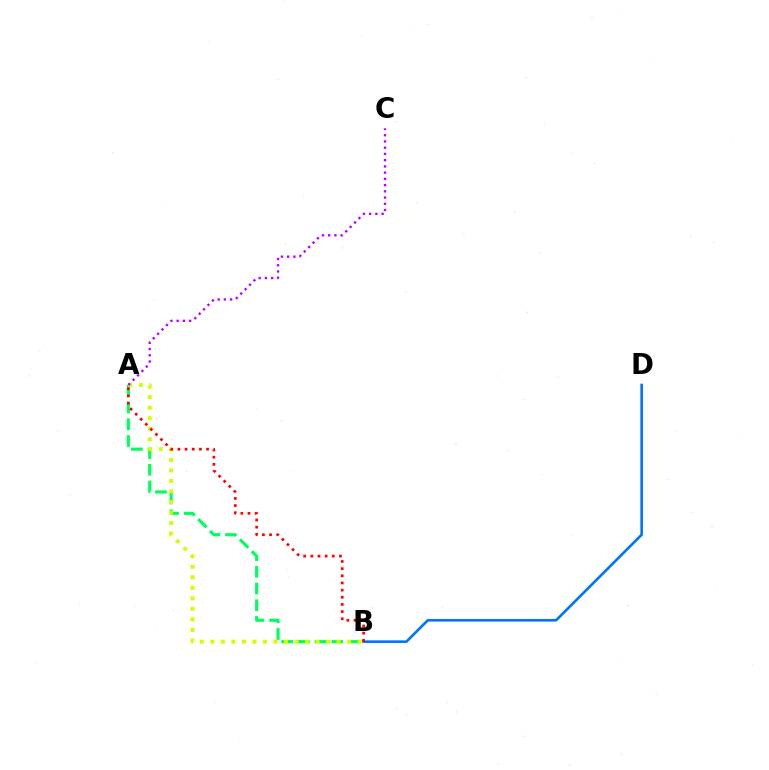{('A', 'B'): [{'color': '#00ff5c', 'line_style': 'dashed', 'thickness': 2.27}, {'color': '#d1ff00', 'line_style': 'dotted', 'thickness': 2.86}, {'color': '#ff0000', 'line_style': 'dotted', 'thickness': 1.94}], ('B', 'D'): [{'color': '#0074ff', 'line_style': 'solid', 'thickness': 1.89}], ('A', 'C'): [{'color': '#b900ff', 'line_style': 'dotted', 'thickness': 1.69}]}